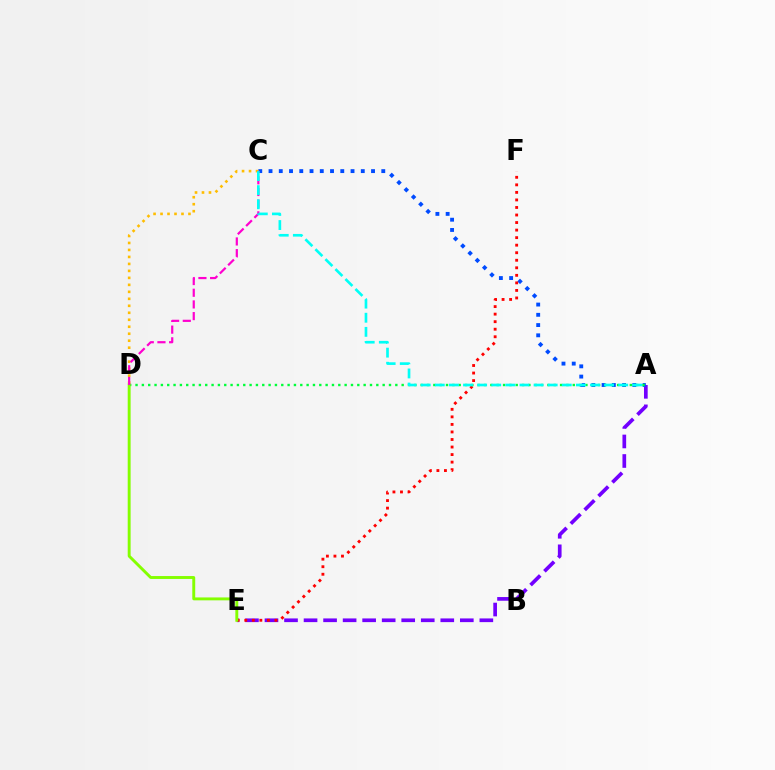{('A', 'E'): [{'color': '#7200ff', 'line_style': 'dashed', 'thickness': 2.65}], ('A', 'C'): [{'color': '#004bff', 'line_style': 'dotted', 'thickness': 2.79}, {'color': '#00fff6', 'line_style': 'dashed', 'thickness': 1.92}], ('C', 'D'): [{'color': '#ffbd00', 'line_style': 'dotted', 'thickness': 1.9}, {'color': '#ff00cf', 'line_style': 'dashed', 'thickness': 1.59}], ('E', 'F'): [{'color': '#ff0000', 'line_style': 'dotted', 'thickness': 2.05}], ('A', 'D'): [{'color': '#00ff39', 'line_style': 'dotted', 'thickness': 1.72}], ('D', 'E'): [{'color': '#84ff00', 'line_style': 'solid', 'thickness': 2.1}]}